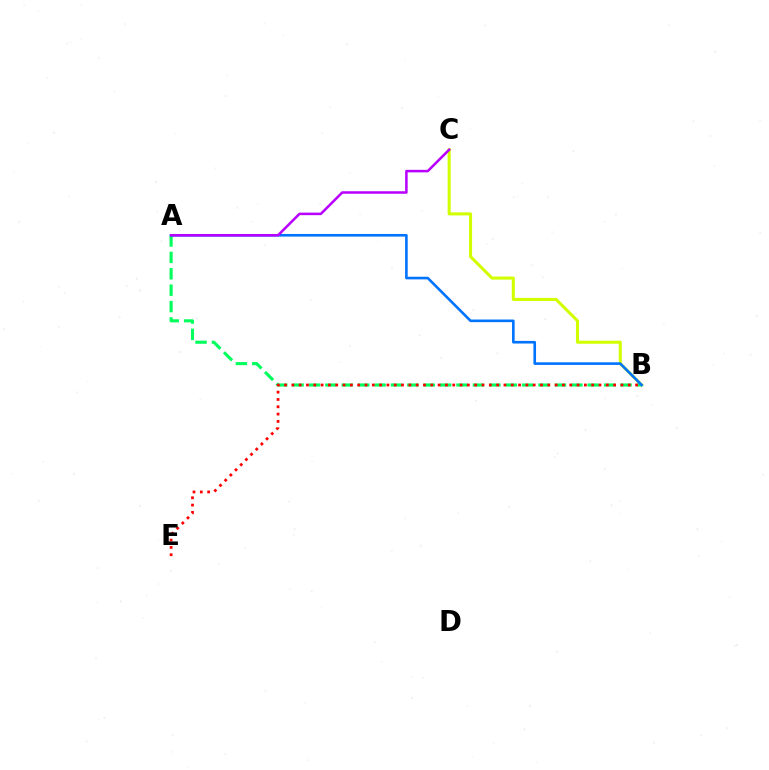{('B', 'C'): [{'color': '#d1ff00', 'line_style': 'solid', 'thickness': 2.21}], ('A', 'B'): [{'color': '#00ff5c', 'line_style': 'dashed', 'thickness': 2.23}, {'color': '#0074ff', 'line_style': 'solid', 'thickness': 1.89}], ('B', 'E'): [{'color': '#ff0000', 'line_style': 'dotted', 'thickness': 1.99}], ('A', 'C'): [{'color': '#b900ff', 'line_style': 'solid', 'thickness': 1.82}]}